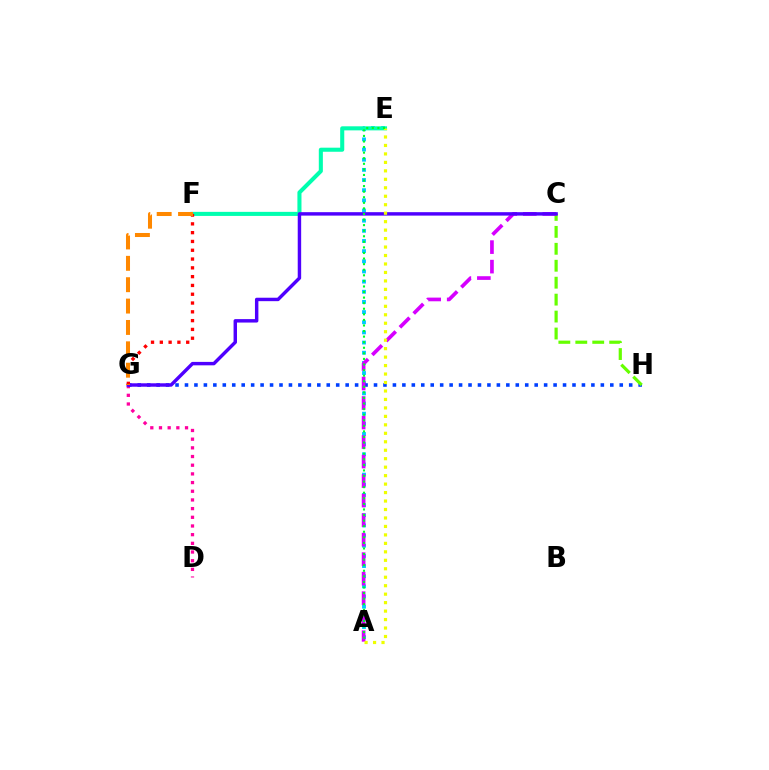{('A', 'E'): [{'color': '#00c7ff', 'line_style': 'dotted', 'thickness': 2.76}, {'color': '#eeff00', 'line_style': 'dotted', 'thickness': 2.3}, {'color': '#00ff27', 'line_style': 'dotted', 'thickness': 1.51}], ('D', 'G'): [{'color': '#ff00a0', 'line_style': 'dotted', 'thickness': 2.36}], ('G', 'H'): [{'color': '#003fff', 'line_style': 'dotted', 'thickness': 2.57}], ('C', 'H'): [{'color': '#66ff00', 'line_style': 'dashed', 'thickness': 2.3}], ('E', 'F'): [{'color': '#00ffaf', 'line_style': 'solid', 'thickness': 2.93}], ('A', 'C'): [{'color': '#d600ff', 'line_style': 'dashed', 'thickness': 2.65}], ('C', 'G'): [{'color': '#4f00ff', 'line_style': 'solid', 'thickness': 2.47}], ('F', 'G'): [{'color': '#ff0000', 'line_style': 'dotted', 'thickness': 2.39}, {'color': '#ff8800', 'line_style': 'dashed', 'thickness': 2.9}]}